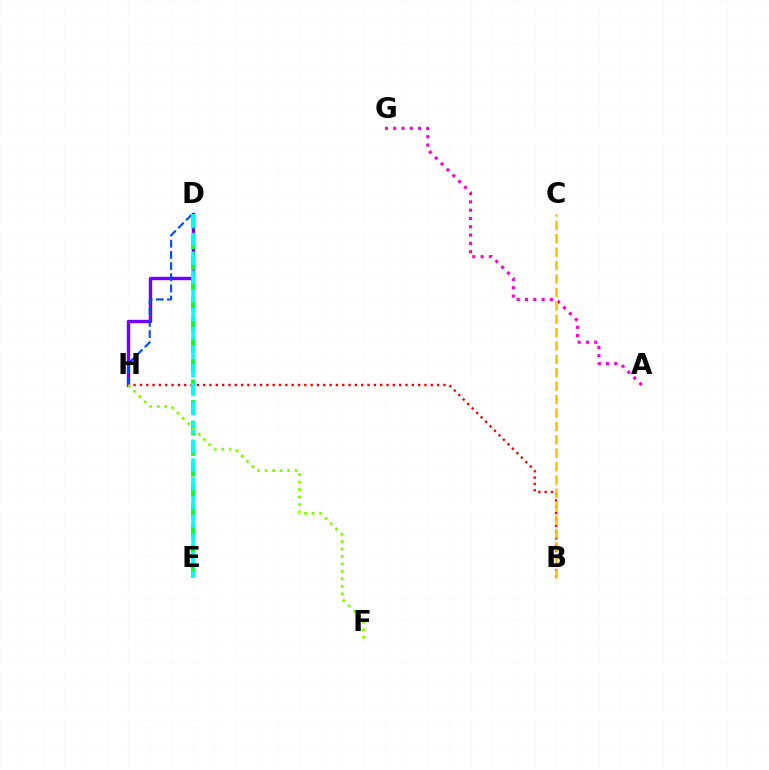{('A', 'G'): [{'color': '#ff00cf', 'line_style': 'dotted', 'thickness': 2.25}], ('D', 'H'): [{'color': '#7200ff', 'line_style': 'solid', 'thickness': 2.44}, {'color': '#004bff', 'line_style': 'dashed', 'thickness': 1.52}], ('B', 'H'): [{'color': '#ff0000', 'line_style': 'dotted', 'thickness': 1.72}], ('D', 'E'): [{'color': '#00ff39', 'line_style': 'dashed', 'thickness': 2.81}, {'color': '#00fff6', 'line_style': 'dashed', 'thickness': 2.55}], ('F', 'H'): [{'color': '#84ff00', 'line_style': 'dotted', 'thickness': 2.03}], ('B', 'C'): [{'color': '#ffbd00', 'line_style': 'dashed', 'thickness': 1.82}]}